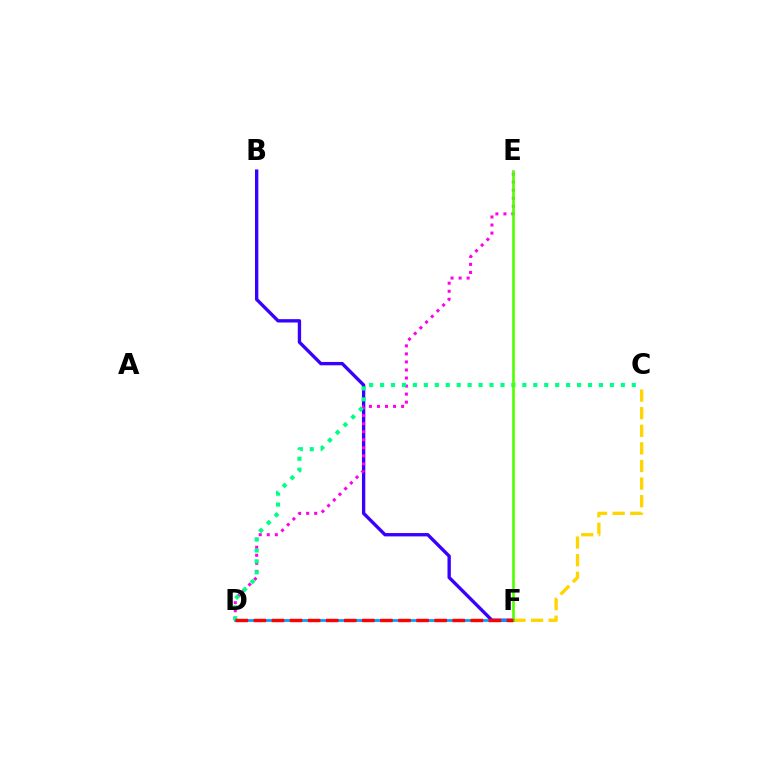{('B', 'F'): [{'color': '#3700ff', 'line_style': 'solid', 'thickness': 2.41}], ('C', 'F'): [{'color': '#ffd500', 'line_style': 'dashed', 'thickness': 2.39}], ('D', 'E'): [{'color': '#ff00ed', 'line_style': 'dotted', 'thickness': 2.18}], ('D', 'F'): [{'color': '#009eff', 'line_style': 'solid', 'thickness': 1.94}, {'color': '#ff0000', 'line_style': 'dashed', 'thickness': 2.46}], ('C', 'D'): [{'color': '#00ff86', 'line_style': 'dotted', 'thickness': 2.97}], ('E', 'F'): [{'color': '#4fff00', 'line_style': 'solid', 'thickness': 1.9}]}